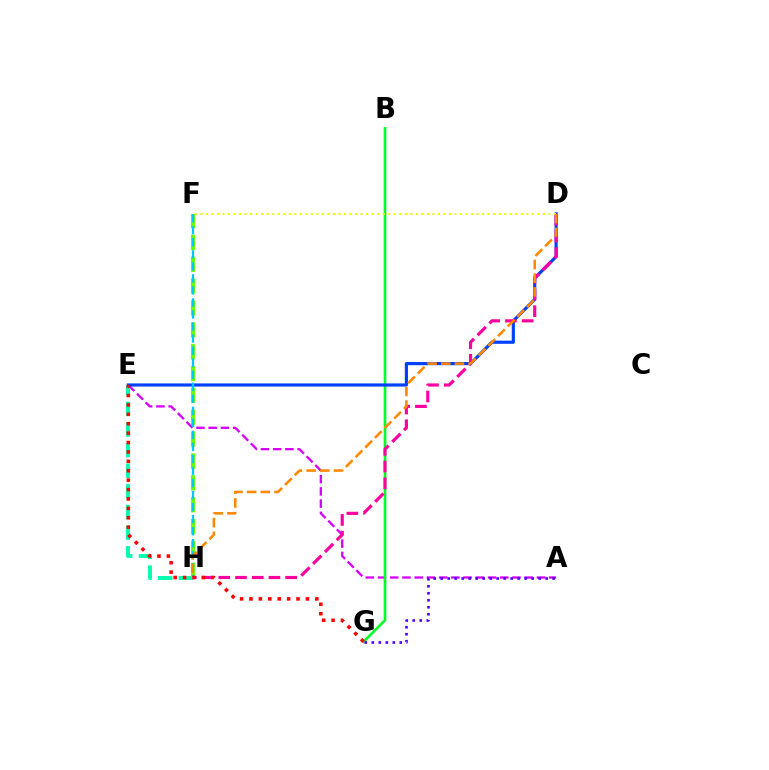{('E', 'H'): [{'color': '#00ffaf', 'line_style': 'dashed', 'thickness': 2.8}], ('A', 'E'): [{'color': '#d600ff', 'line_style': 'dashed', 'thickness': 1.66}], ('B', 'G'): [{'color': '#00ff27', 'line_style': 'solid', 'thickness': 1.92}], ('D', 'E'): [{'color': '#003fff', 'line_style': 'solid', 'thickness': 2.27}], ('F', 'H'): [{'color': '#66ff00', 'line_style': 'dashed', 'thickness': 2.97}, {'color': '#00c7ff', 'line_style': 'dashed', 'thickness': 1.64}], ('D', 'H'): [{'color': '#ff00a0', 'line_style': 'dashed', 'thickness': 2.27}, {'color': '#ff8800', 'line_style': 'dashed', 'thickness': 1.86}], ('D', 'F'): [{'color': '#eeff00', 'line_style': 'dotted', 'thickness': 1.5}], ('A', 'G'): [{'color': '#4f00ff', 'line_style': 'dotted', 'thickness': 1.9}], ('E', 'G'): [{'color': '#ff0000', 'line_style': 'dotted', 'thickness': 2.56}]}